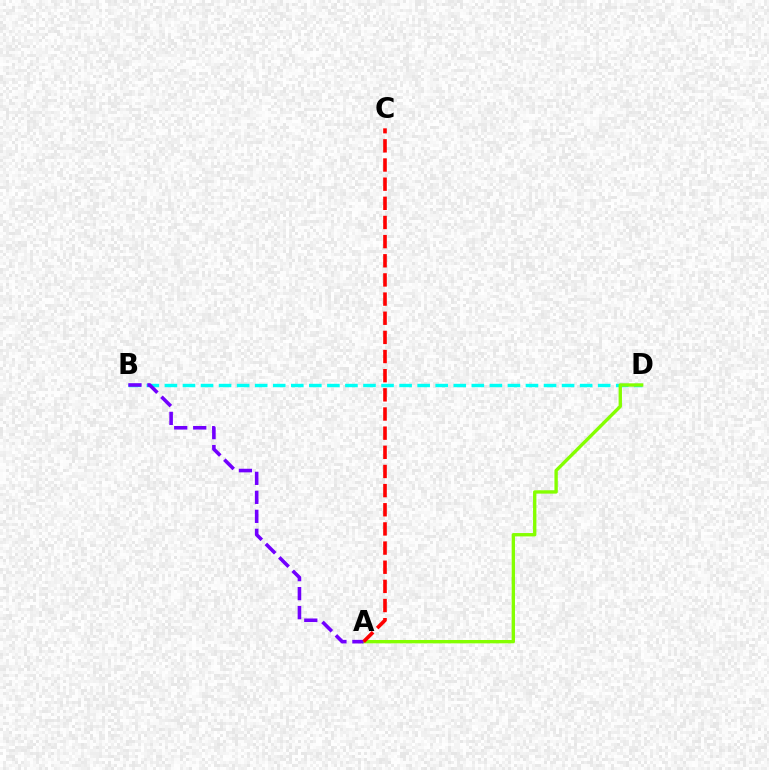{('B', 'D'): [{'color': '#00fff6', 'line_style': 'dashed', 'thickness': 2.45}], ('A', 'D'): [{'color': '#84ff00', 'line_style': 'solid', 'thickness': 2.41}], ('A', 'B'): [{'color': '#7200ff', 'line_style': 'dashed', 'thickness': 2.58}], ('A', 'C'): [{'color': '#ff0000', 'line_style': 'dashed', 'thickness': 2.6}]}